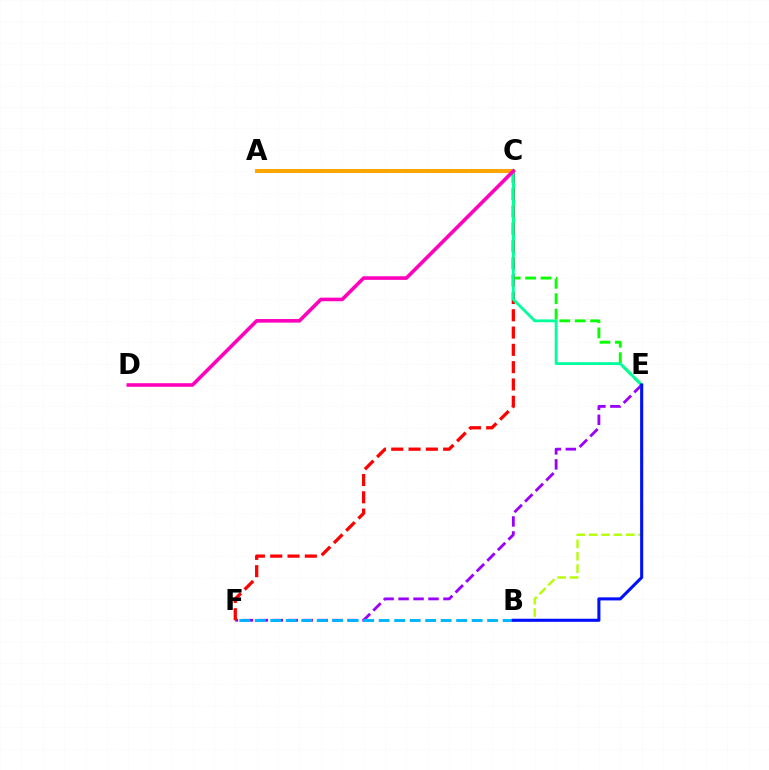{('C', 'E'): [{'color': '#08ff00', 'line_style': 'dashed', 'thickness': 2.09}, {'color': '#00ff9d', 'line_style': 'solid', 'thickness': 2.03}], ('E', 'F'): [{'color': '#9b00ff', 'line_style': 'dashed', 'thickness': 2.03}], ('B', 'F'): [{'color': '#00b5ff', 'line_style': 'dashed', 'thickness': 2.1}], ('A', 'C'): [{'color': '#ffa500', 'line_style': 'solid', 'thickness': 2.85}], ('C', 'F'): [{'color': '#ff0000', 'line_style': 'dashed', 'thickness': 2.35}], ('B', 'E'): [{'color': '#b3ff00', 'line_style': 'dashed', 'thickness': 1.68}, {'color': '#0010ff', 'line_style': 'solid', 'thickness': 2.21}], ('C', 'D'): [{'color': '#ff00bd', 'line_style': 'solid', 'thickness': 2.59}]}